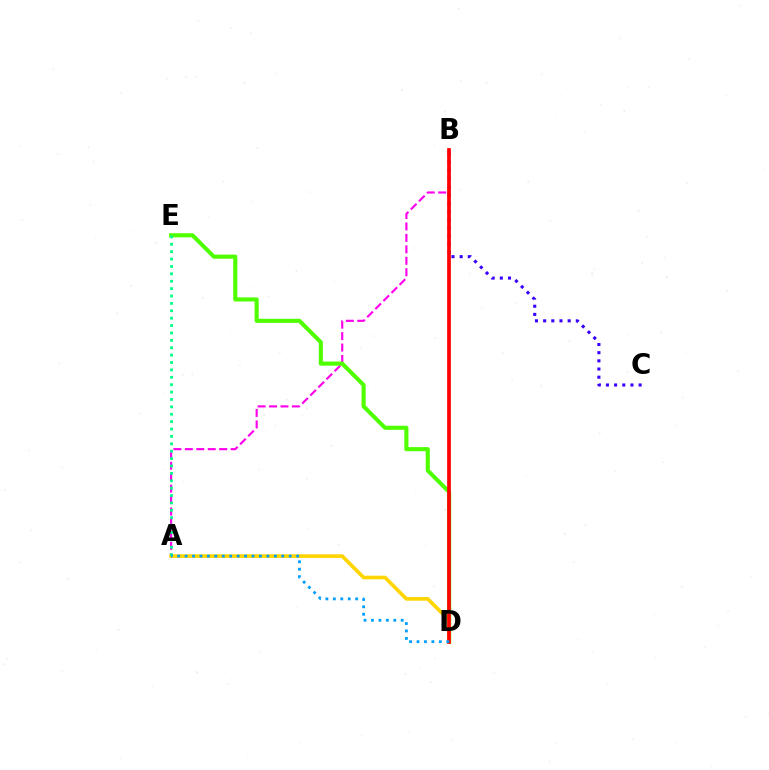{('A', 'B'): [{'color': '#ff00ed', 'line_style': 'dashed', 'thickness': 1.55}], ('D', 'E'): [{'color': '#4fff00', 'line_style': 'solid', 'thickness': 2.95}], ('B', 'C'): [{'color': '#3700ff', 'line_style': 'dotted', 'thickness': 2.22}], ('A', 'D'): [{'color': '#ffd500', 'line_style': 'solid', 'thickness': 2.63}, {'color': '#009eff', 'line_style': 'dotted', 'thickness': 2.02}], ('B', 'D'): [{'color': '#ff0000', 'line_style': 'solid', 'thickness': 2.67}], ('A', 'E'): [{'color': '#00ff86', 'line_style': 'dotted', 'thickness': 2.01}]}